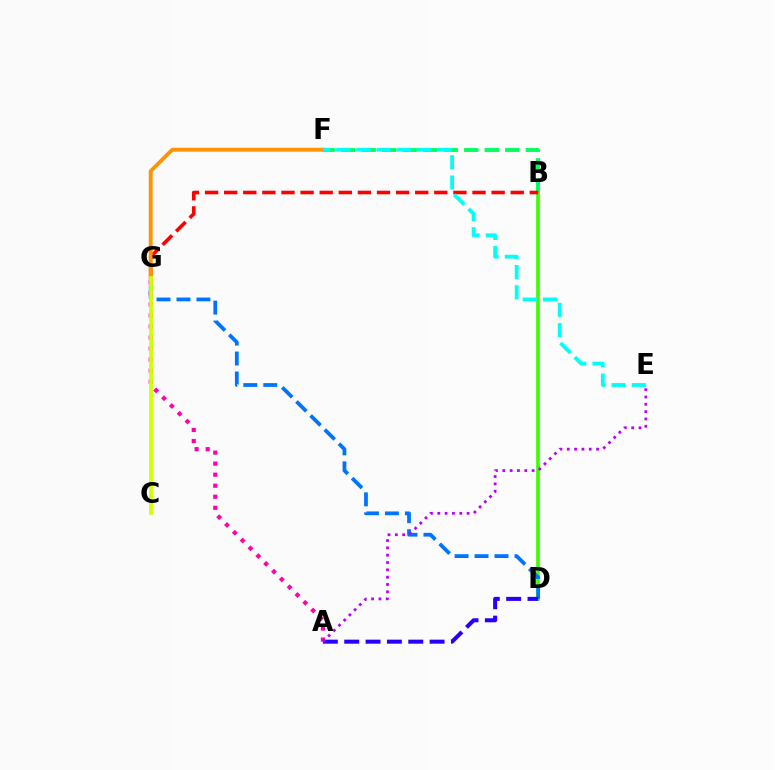{('B', 'F'): [{'color': '#00ff5c', 'line_style': 'dashed', 'thickness': 2.79}], ('B', 'D'): [{'color': '#3dff00', 'line_style': 'solid', 'thickness': 2.65}], ('B', 'G'): [{'color': '#ff0000', 'line_style': 'dashed', 'thickness': 2.6}], ('A', 'G'): [{'color': '#ff00ac', 'line_style': 'dotted', 'thickness': 3.0}], ('D', 'G'): [{'color': '#0074ff', 'line_style': 'dashed', 'thickness': 2.71}], ('F', 'G'): [{'color': '#ff9400', 'line_style': 'solid', 'thickness': 2.79}], ('A', 'D'): [{'color': '#2500ff', 'line_style': 'dashed', 'thickness': 2.9}], ('A', 'E'): [{'color': '#b900ff', 'line_style': 'dotted', 'thickness': 1.99}], ('C', 'G'): [{'color': '#d1ff00', 'line_style': 'solid', 'thickness': 2.69}], ('E', 'F'): [{'color': '#00fff6', 'line_style': 'dashed', 'thickness': 2.75}]}